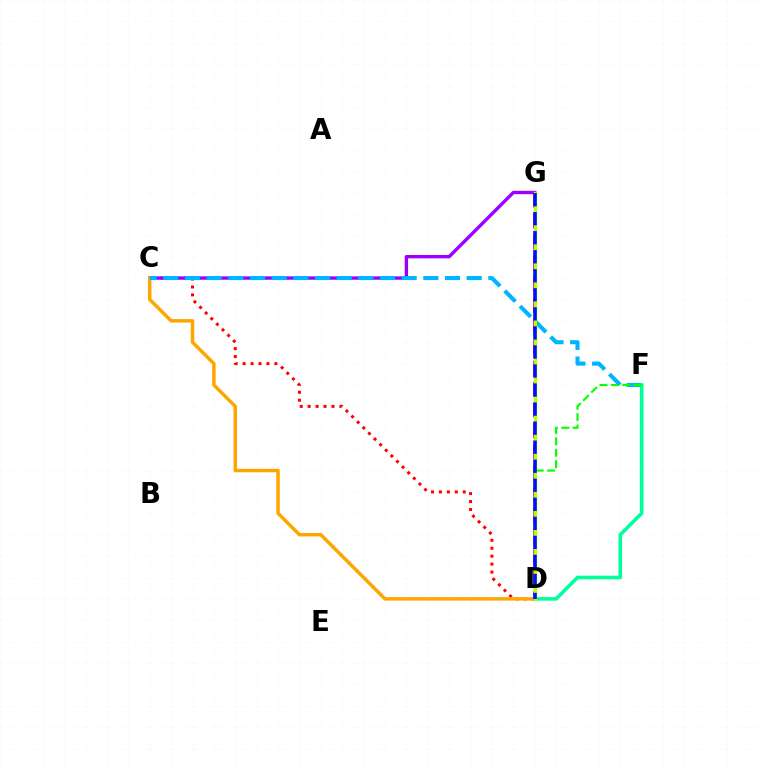{('C', 'D'): [{'color': '#ff0000', 'line_style': 'dotted', 'thickness': 2.16}, {'color': '#ffa500', 'line_style': 'solid', 'thickness': 2.49}], ('C', 'G'): [{'color': '#9b00ff', 'line_style': 'solid', 'thickness': 2.43}], ('D', 'G'): [{'color': '#ff00bd', 'line_style': 'dashed', 'thickness': 2.85}, {'color': '#b3ff00', 'line_style': 'solid', 'thickness': 2.39}, {'color': '#0010ff', 'line_style': 'dashed', 'thickness': 2.59}], ('C', 'F'): [{'color': '#00b5ff', 'line_style': 'dashed', 'thickness': 2.94}], ('D', 'F'): [{'color': '#00ff9d', 'line_style': 'solid', 'thickness': 2.59}, {'color': '#08ff00', 'line_style': 'dashed', 'thickness': 1.55}]}